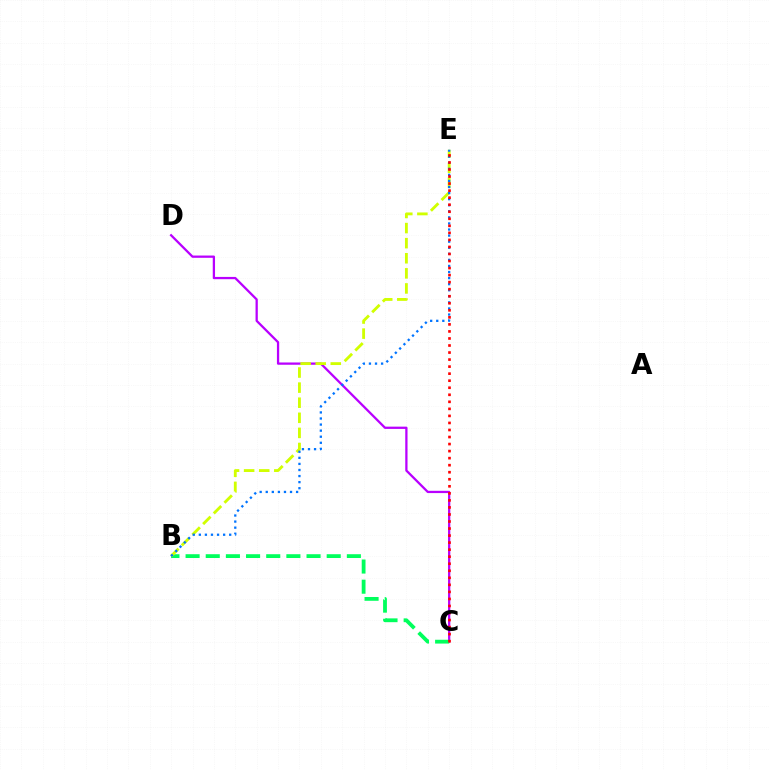{('C', 'D'): [{'color': '#b900ff', 'line_style': 'solid', 'thickness': 1.64}], ('B', 'C'): [{'color': '#00ff5c', 'line_style': 'dashed', 'thickness': 2.74}], ('B', 'E'): [{'color': '#d1ff00', 'line_style': 'dashed', 'thickness': 2.05}, {'color': '#0074ff', 'line_style': 'dotted', 'thickness': 1.65}], ('C', 'E'): [{'color': '#ff0000', 'line_style': 'dotted', 'thickness': 1.91}]}